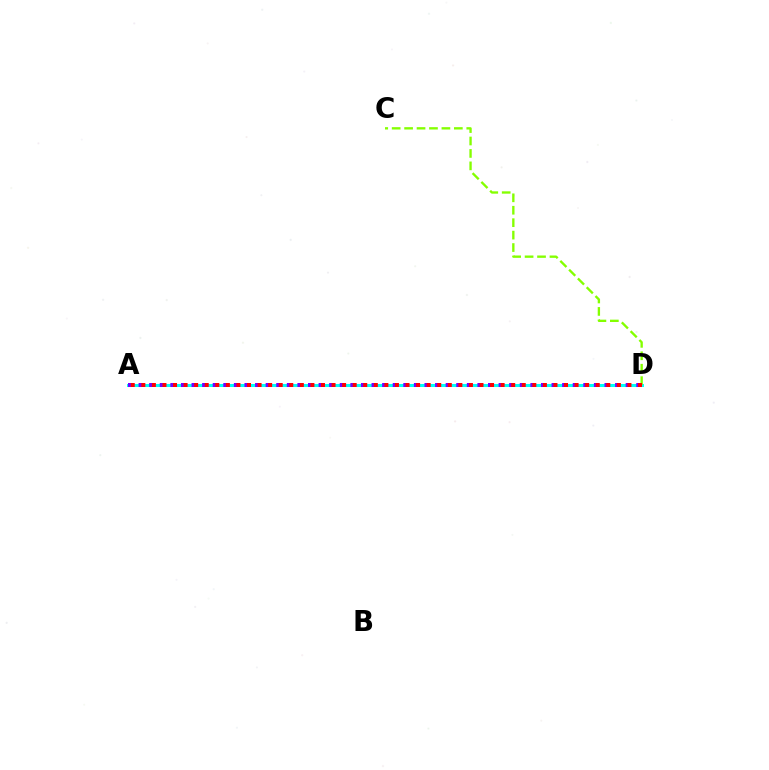{('A', 'D'): [{'color': '#00fff6', 'line_style': 'solid', 'thickness': 2.17}, {'color': '#7200ff', 'line_style': 'dotted', 'thickness': 2.88}, {'color': '#ff0000', 'line_style': 'dotted', 'thickness': 2.87}], ('C', 'D'): [{'color': '#84ff00', 'line_style': 'dashed', 'thickness': 1.69}]}